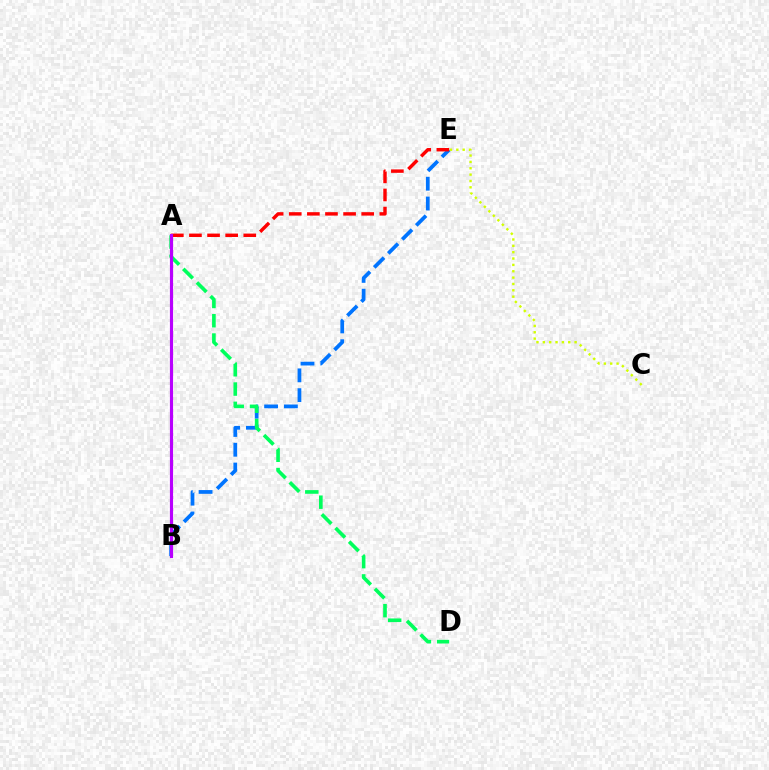{('B', 'E'): [{'color': '#0074ff', 'line_style': 'dashed', 'thickness': 2.69}], ('A', 'E'): [{'color': '#ff0000', 'line_style': 'dashed', 'thickness': 2.46}], ('A', 'D'): [{'color': '#00ff5c', 'line_style': 'dashed', 'thickness': 2.62}], ('A', 'B'): [{'color': '#b900ff', 'line_style': 'solid', 'thickness': 2.27}], ('C', 'E'): [{'color': '#d1ff00', 'line_style': 'dotted', 'thickness': 1.73}]}